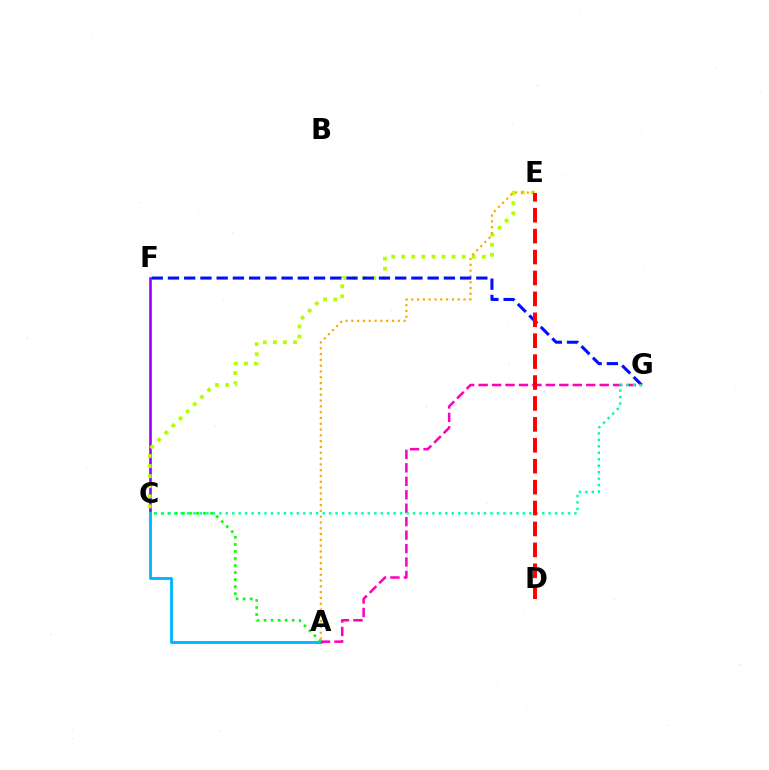{('C', 'F'): [{'color': '#9b00ff', 'line_style': 'solid', 'thickness': 1.91}], ('A', 'C'): [{'color': '#00b5ff', 'line_style': 'solid', 'thickness': 2.06}, {'color': '#08ff00', 'line_style': 'dotted', 'thickness': 1.91}], ('A', 'G'): [{'color': '#ff00bd', 'line_style': 'dashed', 'thickness': 1.83}], ('C', 'E'): [{'color': '#b3ff00', 'line_style': 'dotted', 'thickness': 2.74}], ('A', 'E'): [{'color': '#ffa500', 'line_style': 'dotted', 'thickness': 1.58}], ('F', 'G'): [{'color': '#0010ff', 'line_style': 'dashed', 'thickness': 2.2}], ('C', 'G'): [{'color': '#00ff9d', 'line_style': 'dotted', 'thickness': 1.75}], ('D', 'E'): [{'color': '#ff0000', 'line_style': 'dashed', 'thickness': 2.84}]}